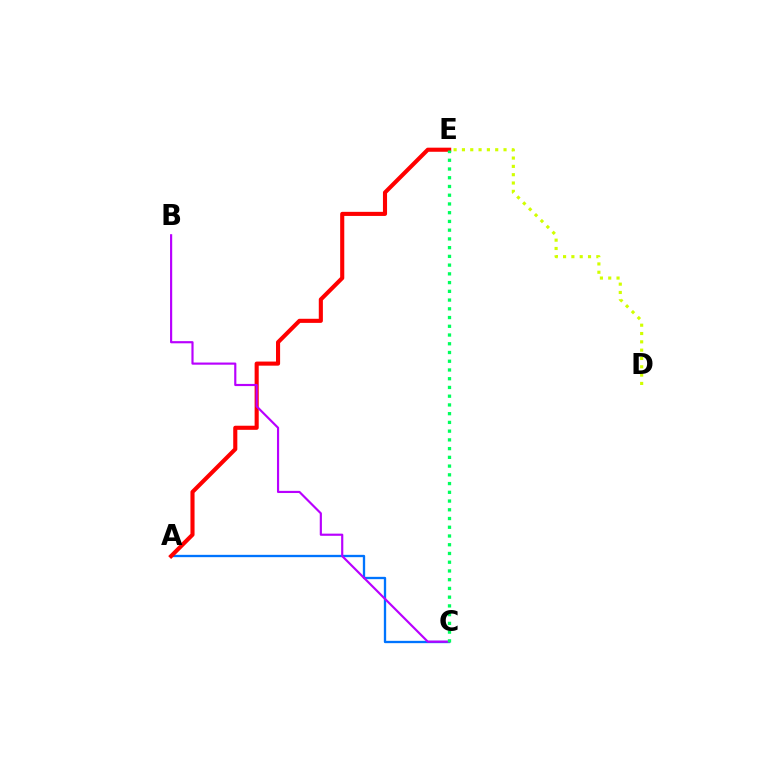{('A', 'C'): [{'color': '#0074ff', 'line_style': 'solid', 'thickness': 1.67}], ('A', 'E'): [{'color': '#ff0000', 'line_style': 'solid', 'thickness': 2.95}], ('D', 'E'): [{'color': '#d1ff00', 'line_style': 'dotted', 'thickness': 2.26}], ('B', 'C'): [{'color': '#b900ff', 'line_style': 'solid', 'thickness': 1.56}], ('C', 'E'): [{'color': '#00ff5c', 'line_style': 'dotted', 'thickness': 2.37}]}